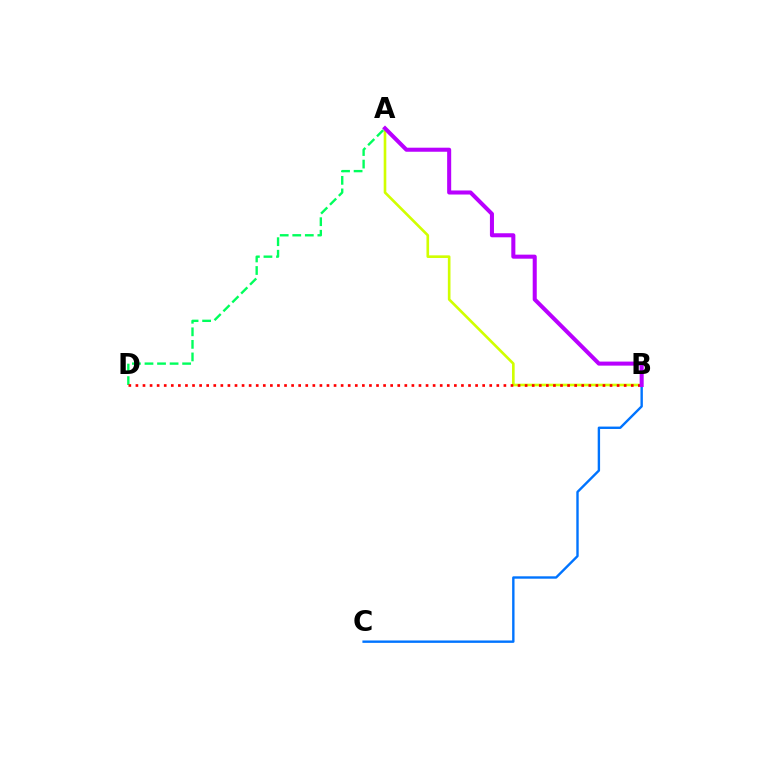{('A', 'B'): [{'color': '#d1ff00', 'line_style': 'solid', 'thickness': 1.9}, {'color': '#b900ff', 'line_style': 'solid', 'thickness': 2.91}], ('A', 'D'): [{'color': '#00ff5c', 'line_style': 'dashed', 'thickness': 1.71}], ('B', 'C'): [{'color': '#0074ff', 'line_style': 'solid', 'thickness': 1.72}], ('B', 'D'): [{'color': '#ff0000', 'line_style': 'dotted', 'thickness': 1.92}]}